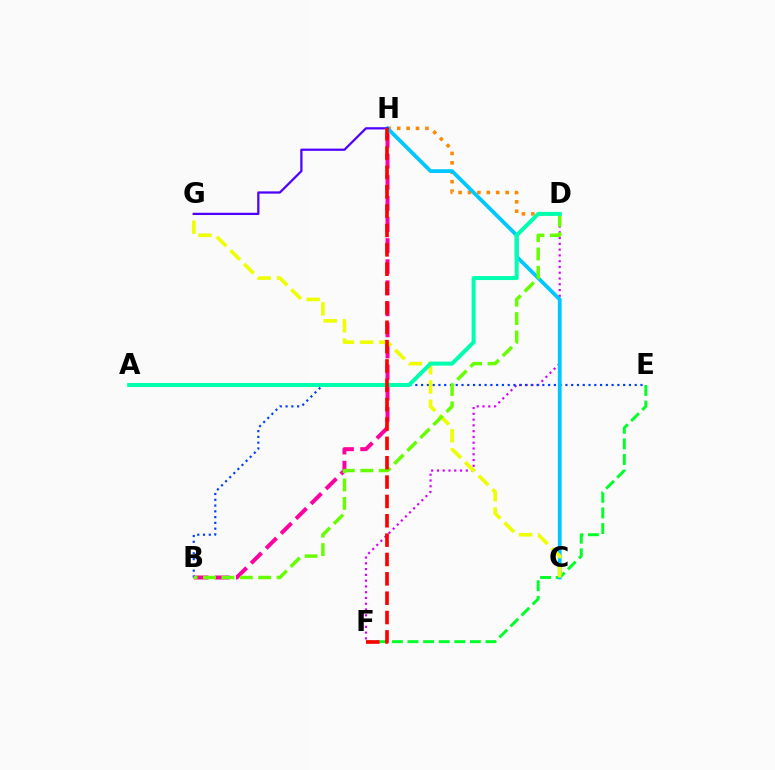{('D', 'F'): [{'color': '#d600ff', 'line_style': 'dotted', 'thickness': 1.57}], ('E', 'F'): [{'color': '#00ff27', 'line_style': 'dashed', 'thickness': 2.12}], ('B', 'E'): [{'color': '#003fff', 'line_style': 'dotted', 'thickness': 1.57}], ('B', 'H'): [{'color': '#ff00a0', 'line_style': 'dashed', 'thickness': 2.87}], ('D', 'H'): [{'color': '#ff8800', 'line_style': 'dotted', 'thickness': 2.56}], ('C', 'H'): [{'color': '#00c7ff', 'line_style': 'solid', 'thickness': 2.73}], ('C', 'G'): [{'color': '#eeff00', 'line_style': 'dashed', 'thickness': 2.61}], ('B', 'D'): [{'color': '#66ff00', 'line_style': 'dashed', 'thickness': 2.5}], ('A', 'D'): [{'color': '#00ffaf', 'line_style': 'solid', 'thickness': 2.89}], ('G', 'H'): [{'color': '#4f00ff', 'line_style': 'solid', 'thickness': 1.61}], ('F', 'H'): [{'color': '#ff0000', 'line_style': 'dashed', 'thickness': 2.63}]}